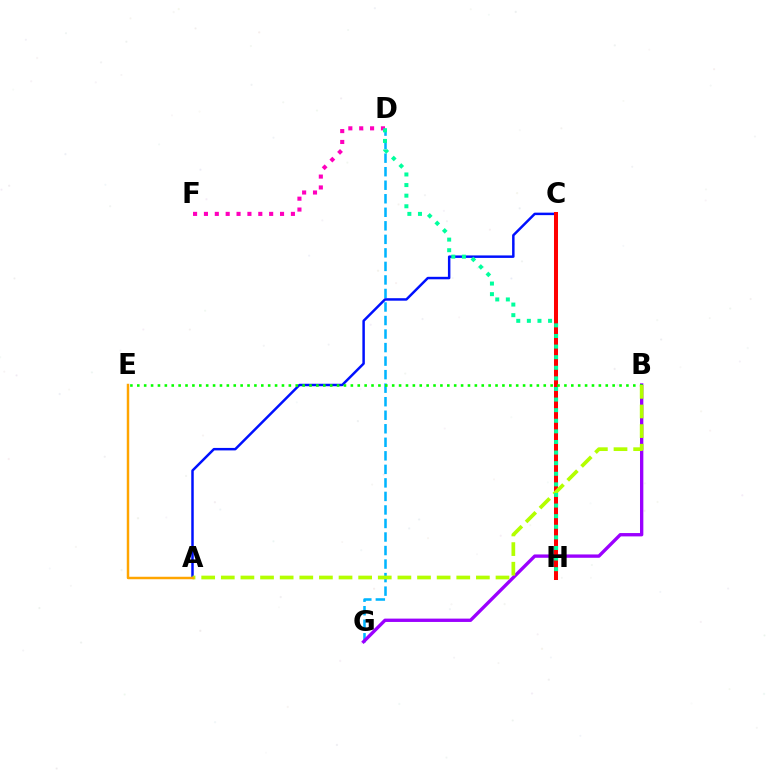{('D', 'G'): [{'color': '#00b5ff', 'line_style': 'dashed', 'thickness': 1.84}], ('A', 'C'): [{'color': '#0010ff', 'line_style': 'solid', 'thickness': 1.79}], ('B', 'G'): [{'color': '#9b00ff', 'line_style': 'solid', 'thickness': 2.41}], ('D', 'F'): [{'color': '#ff00bd', 'line_style': 'dotted', 'thickness': 2.95}], ('C', 'H'): [{'color': '#ff0000', 'line_style': 'solid', 'thickness': 2.89}], ('B', 'E'): [{'color': '#08ff00', 'line_style': 'dotted', 'thickness': 1.87}], ('A', 'B'): [{'color': '#b3ff00', 'line_style': 'dashed', 'thickness': 2.67}], ('A', 'E'): [{'color': '#ffa500', 'line_style': 'solid', 'thickness': 1.78}], ('D', 'H'): [{'color': '#00ff9d', 'line_style': 'dotted', 'thickness': 2.88}]}